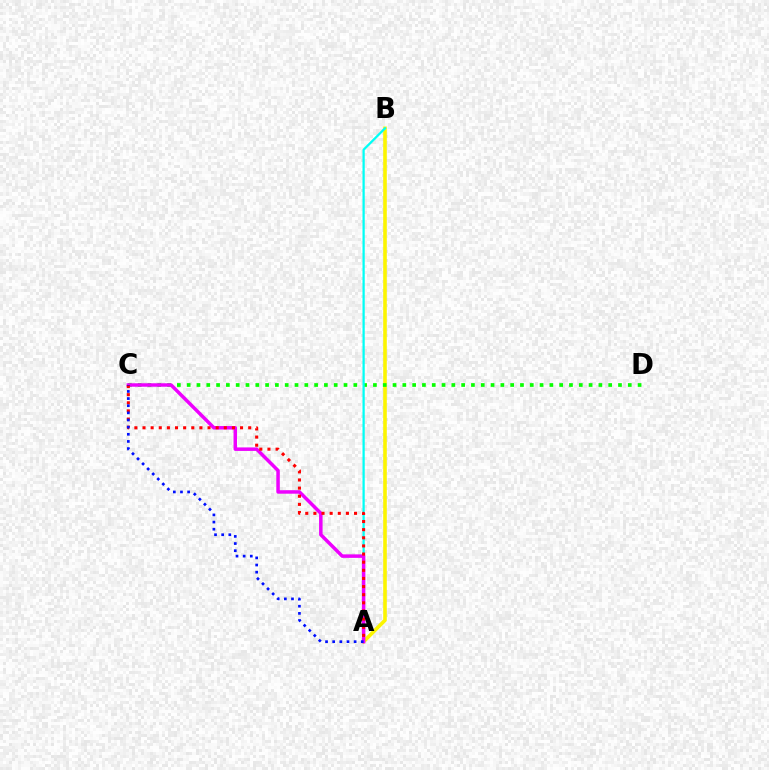{('A', 'B'): [{'color': '#fcf500', 'line_style': 'solid', 'thickness': 2.59}, {'color': '#00fff6', 'line_style': 'solid', 'thickness': 1.62}], ('C', 'D'): [{'color': '#08ff00', 'line_style': 'dotted', 'thickness': 2.66}], ('A', 'C'): [{'color': '#ee00ff', 'line_style': 'solid', 'thickness': 2.51}, {'color': '#ff0000', 'line_style': 'dotted', 'thickness': 2.21}, {'color': '#0010ff', 'line_style': 'dotted', 'thickness': 1.94}]}